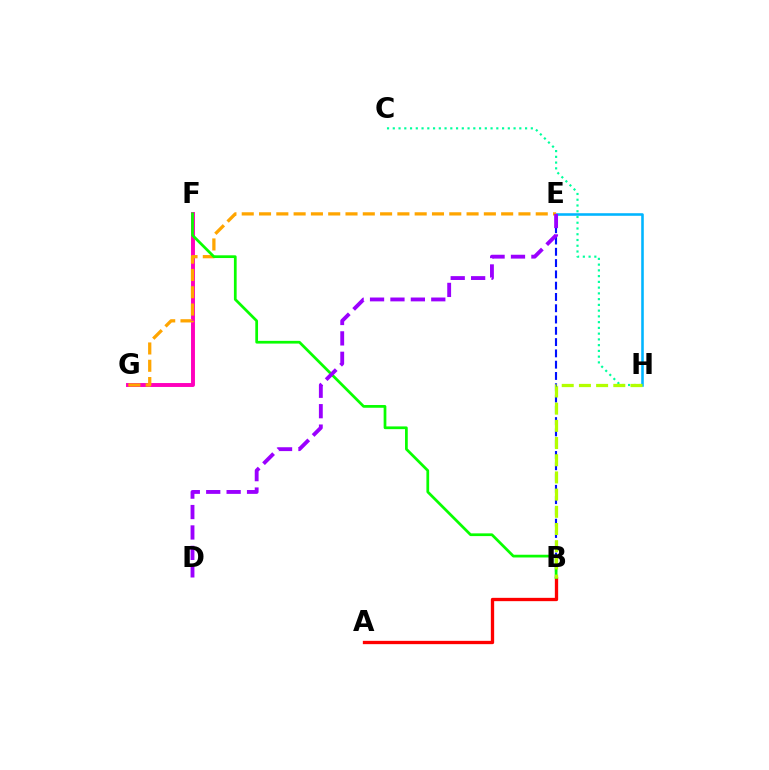{('B', 'E'): [{'color': '#0010ff', 'line_style': 'dashed', 'thickness': 1.53}], ('E', 'H'): [{'color': '#00b5ff', 'line_style': 'solid', 'thickness': 1.86}], ('A', 'B'): [{'color': '#ff0000', 'line_style': 'solid', 'thickness': 2.39}], ('C', 'H'): [{'color': '#00ff9d', 'line_style': 'dotted', 'thickness': 1.56}], ('F', 'G'): [{'color': '#ff00bd', 'line_style': 'solid', 'thickness': 2.82}], ('E', 'G'): [{'color': '#ffa500', 'line_style': 'dashed', 'thickness': 2.35}], ('B', 'F'): [{'color': '#08ff00', 'line_style': 'solid', 'thickness': 1.97}], ('D', 'E'): [{'color': '#9b00ff', 'line_style': 'dashed', 'thickness': 2.77}], ('B', 'H'): [{'color': '#b3ff00', 'line_style': 'dashed', 'thickness': 2.34}]}